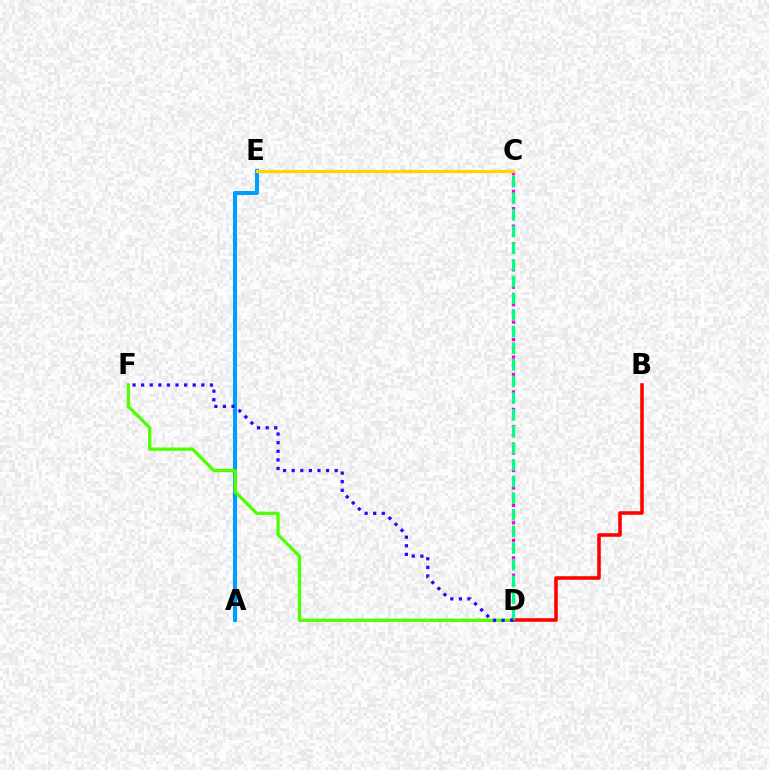{('C', 'D'): [{'color': '#ff00ed', 'line_style': 'dotted', 'thickness': 2.37}, {'color': '#00ff86', 'line_style': 'dashed', 'thickness': 2.26}], ('A', 'E'): [{'color': '#009eff', 'line_style': 'solid', 'thickness': 2.91}], ('D', 'F'): [{'color': '#4fff00', 'line_style': 'solid', 'thickness': 2.37}, {'color': '#3700ff', 'line_style': 'dotted', 'thickness': 2.34}], ('B', 'D'): [{'color': '#ff0000', 'line_style': 'solid', 'thickness': 2.56}], ('C', 'E'): [{'color': '#ffd500', 'line_style': 'solid', 'thickness': 2.29}]}